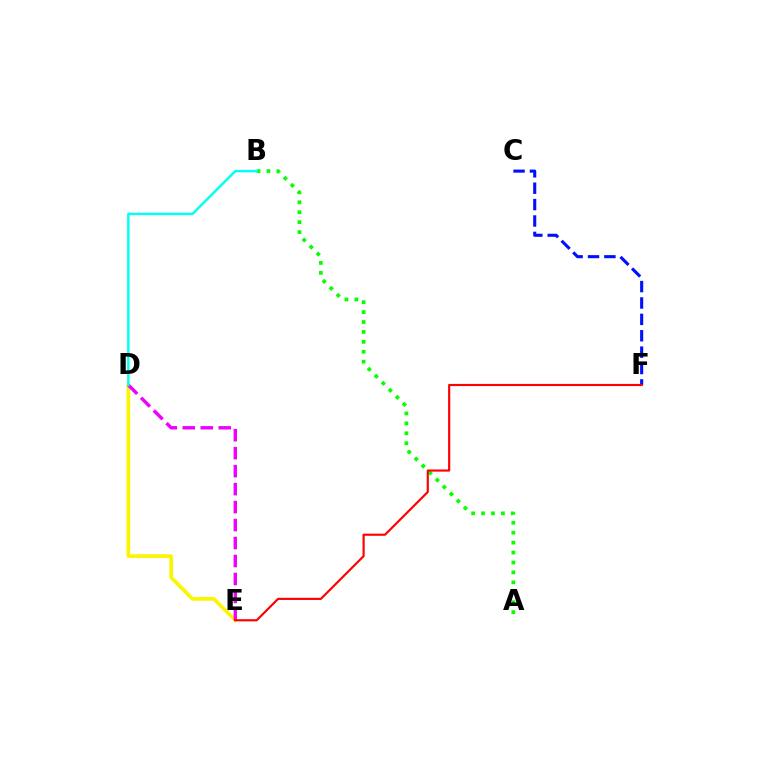{('D', 'E'): [{'color': '#fcf500', 'line_style': 'solid', 'thickness': 2.66}, {'color': '#ee00ff', 'line_style': 'dashed', 'thickness': 2.44}], ('C', 'F'): [{'color': '#0010ff', 'line_style': 'dashed', 'thickness': 2.23}], ('A', 'B'): [{'color': '#08ff00', 'line_style': 'dotted', 'thickness': 2.7}], ('B', 'D'): [{'color': '#00fff6', 'line_style': 'solid', 'thickness': 1.76}], ('E', 'F'): [{'color': '#ff0000', 'line_style': 'solid', 'thickness': 1.54}]}